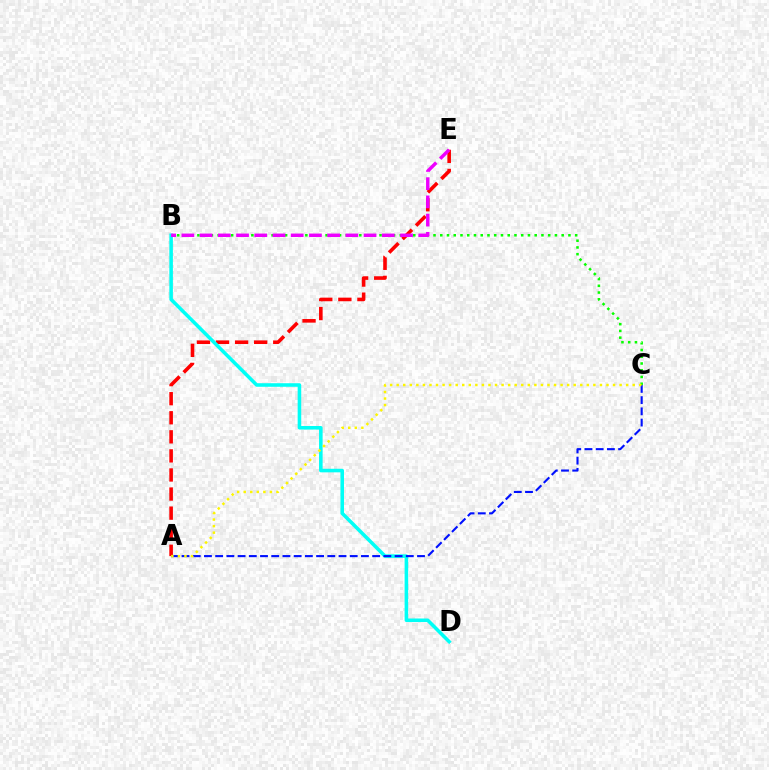{('A', 'E'): [{'color': '#ff0000', 'line_style': 'dashed', 'thickness': 2.59}], ('B', 'C'): [{'color': '#08ff00', 'line_style': 'dotted', 'thickness': 1.83}], ('B', 'D'): [{'color': '#00fff6', 'line_style': 'solid', 'thickness': 2.56}], ('A', 'C'): [{'color': '#0010ff', 'line_style': 'dashed', 'thickness': 1.52}, {'color': '#fcf500', 'line_style': 'dotted', 'thickness': 1.78}], ('B', 'E'): [{'color': '#ee00ff', 'line_style': 'dashed', 'thickness': 2.48}]}